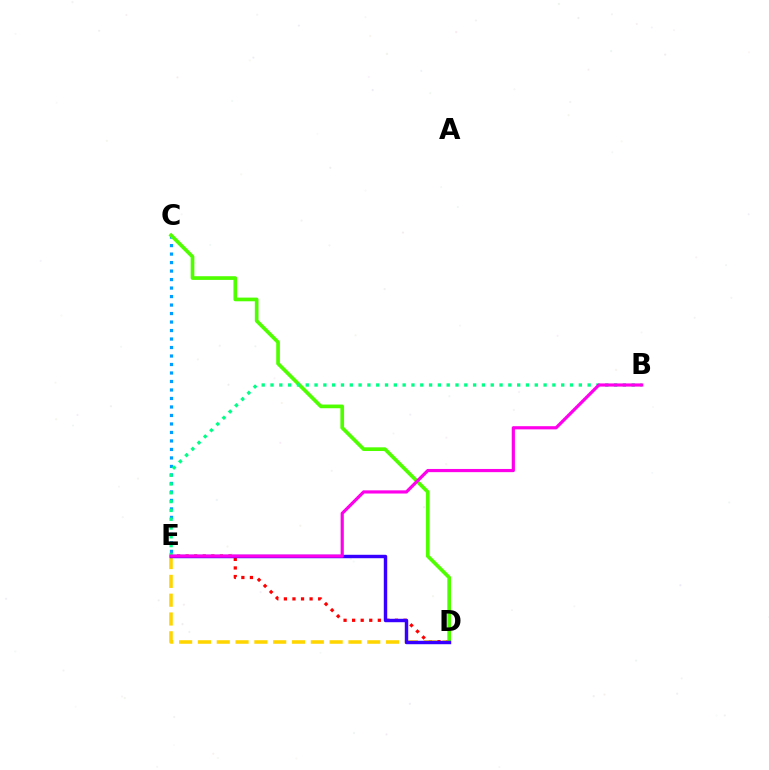{('D', 'E'): [{'color': '#ff0000', 'line_style': 'dotted', 'thickness': 2.33}, {'color': '#ffd500', 'line_style': 'dashed', 'thickness': 2.56}, {'color': '#3700ff', 'line_style': 'solid', 'thickness': 2.47}], ('C', 'E'): [{'color': '#009eff', 'line_style': 'dotted', 'thickness': 2.31}], ('C', 'D'): [{'color': '#4fff00', 'line_style': 'solid', 'thickness': 2.65}], ('B', 'E'): [{'color': '#00ff86', 'line_style': 'dotted', 'thickness': 2.39}, {'color': '#ff00ed', 'line_style': 'solid', 'thickness': 2.29}]}